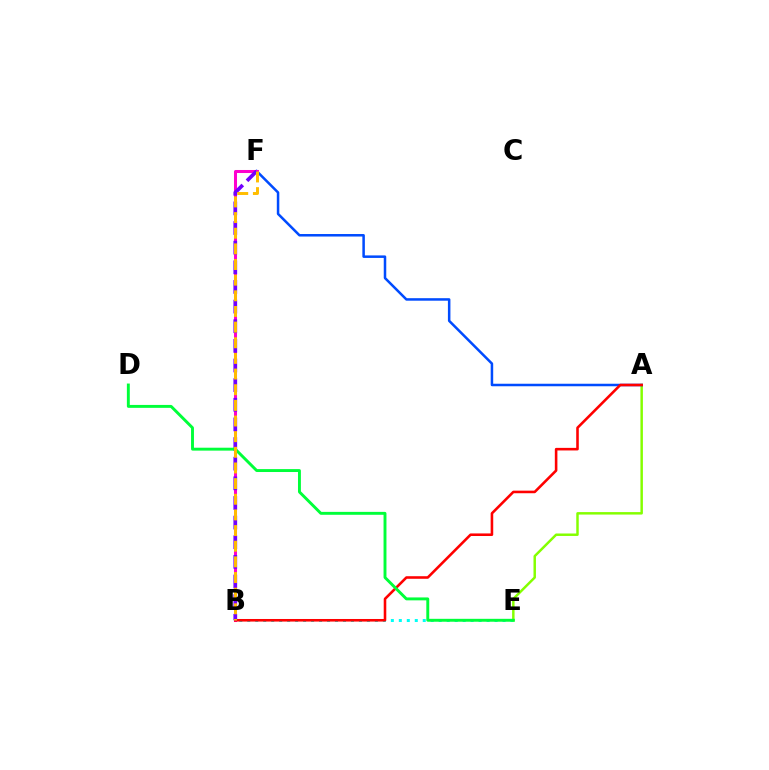{('B', 'E'): [{'color': '#00fff6', 'line_style': 'dotted', 'thickness': 2.17}], ('A', 'E'): [{'color': '#84ff00', 'line_style': 'solid', 'thickness': 1.78}], ('A', 'F'): [{'color': '#004bff', 'line_style': 'solid', 'thickness': 1.81}], ('B', 'F'): [{'color': '#ff00cf', 'line_style': 'solid', 'thickness': 2.18}, {'color': '#7200ff', 'line_style': 'dashed', 'thickness': 2.67}, {'color': '#ffbd00', 'line_style': 'dashed', 'thickness': 2.13}], ('A', 'B'): [{'color': '#ff0000', 'line_style': 'solid', 'thickness': 1.86}], ('D', 'E'): [{'color': '#00ff39', 'line_style': 'solid', 'thickness': 2.1}]}